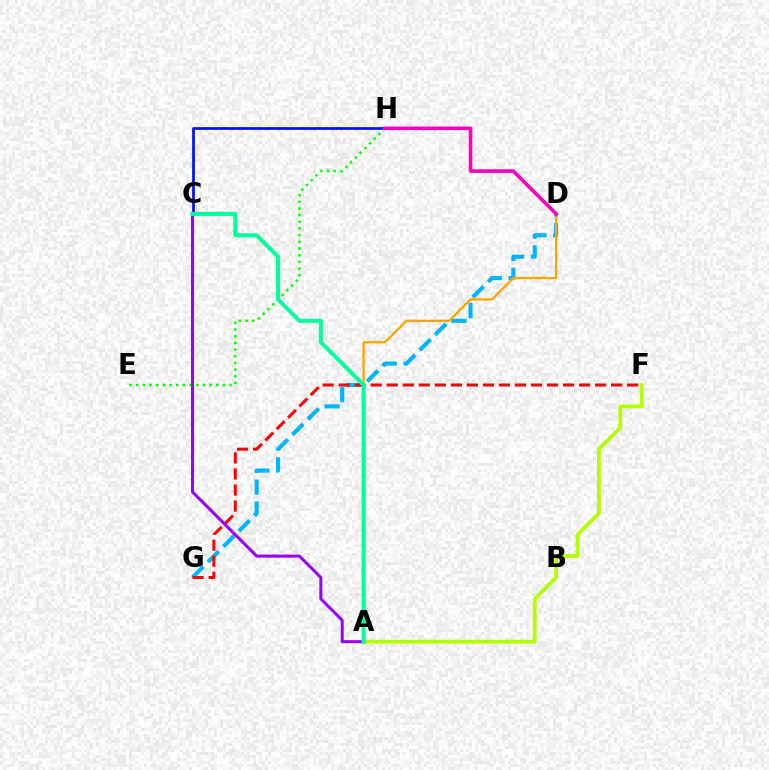{('C', 'H'): [{'color': '#0010ff', 'line_style': 'solid', 'thickness': 1.96}], ('D', 'G'): [{'color': '#00b5ff', 'line_style': 'dashed', 'thickness': 2.97}], ('A', 'D'): [{'color': '#ffa500', 'line_style': 'solid', 'thickness': 1.65}], ('A', 'F'): [{'color': '#b3ff00', 'line_style': 'solid', 'thickness': 2.72}], ('F', 'G'): [{'color': '#ff0000', 'line_style': 'dashed', 'thickness': 2.18}], ('E', 'H'): [{'color': '#08ff00', 'line_style': 'dotted', 'thickness': 1.81}], ('A', 'C'): [{'color': '#9b00ff', 'line_style': 'solid', 'thickness': 2.17}, {'color': '#00ff9d', 'line_style': 'solid', 'thickness': 2.9}], ('D', 'H'): [{'color': '#ff00bd', 'line_style': 'solid', 'thickness': 2.59}]}